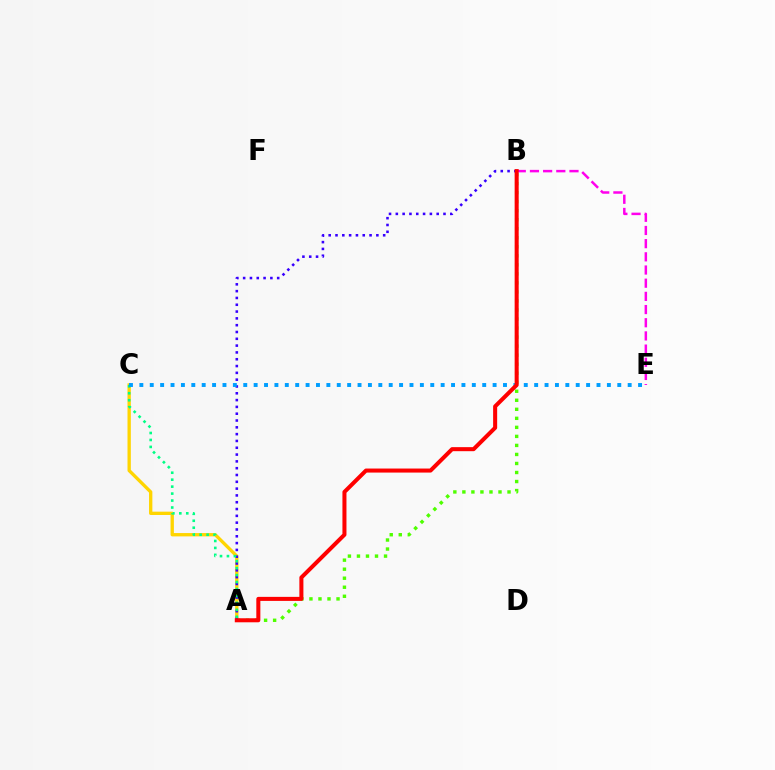{('A', 'C'): [{'color': '#ffd500', 'line_style': 'solid', 'thickness': 2.4}, {'color': '#00ff86', 'line_style': 'dotted', 'thickness': 1.89}], ('B', 'E'): [{'color': '#ff00ed', 'line_style': 'dashed', 'thickness': 1.79}], ('A', 'B'): [{'color': '#4fff00', 'line_style': 'dotted', 'thickness': 2.45}, {'color': '#3700ff', 'line_style': 'dotted', 'thickness': 1.85}, {'color': '#ff0000', 'line_style': 'solid', 'thickness': 2.9}], ('C', 'E'): [{'color': '#009eff', 'line_style': 'dotted', 'thickness': 2.82}]}